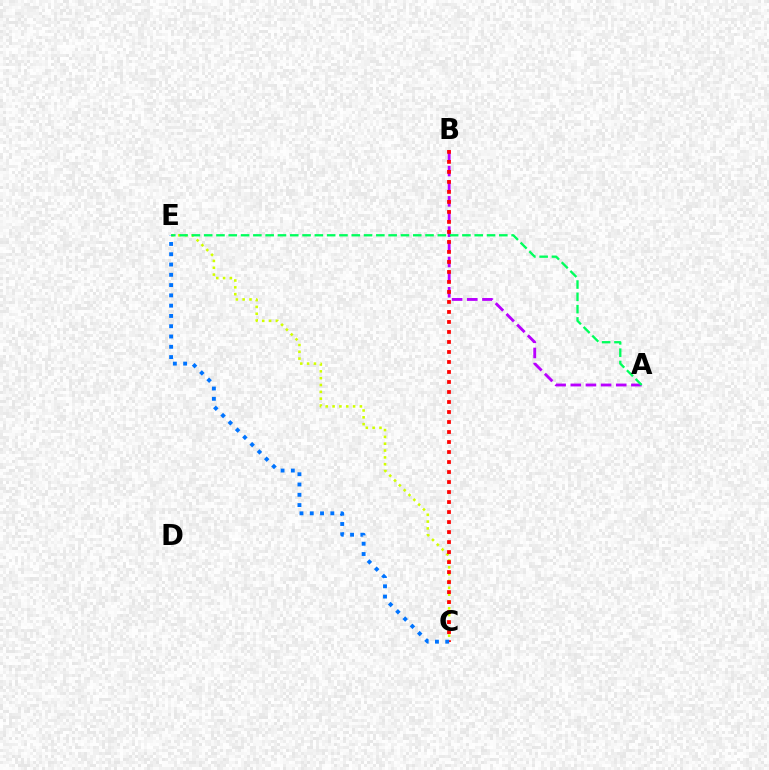{('A', 'B'): [{'color': '#b900ff', 'line_style': 'dashed', 'thickness': 2.06}], ('C', 'E'): [{'color': '#d1ff00', 'line_style': 'dotted', 'thickness': 1.86}, {'color': '#0074ff', 'line_style': 'dotted', 'thickness': 2.79}], ('B', 'C'): [{'color': '#ff0000', 'line_style': 'dotted', 'thickness': 2.72}], ('A', 'E'): [{'color': '#00ff5c', 'line_style': 'dashed', 'thickness': 1.67}]}